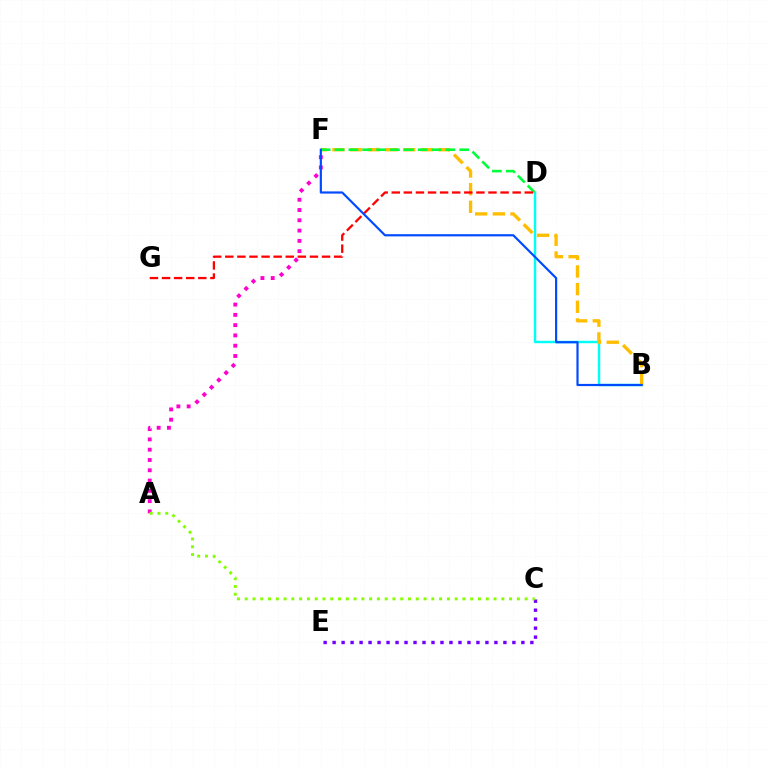{('B', 'D'): [{'color': '#00fff6', 'line_style': 'solid', 'thickness': 1.76}], ('A', 'F'): [{'color': '#ff00cf', 'line_style': 'dotted', 'thickness': 2.79}], ('B', 'F'): [{'color': '#ffbd00', 'line_style': 'dashed', 'thickness': 2.4}, {'color': '#004bff', 'line_style': 'solid', 'thickness': 1.57}], ('D', 'F'): [{'color': '#00ff39', 'line_style': 'dashed', 'thickness': 1.88}], ('C', 'E'): [{'color': '#7200ff', 'line_style': 'dotted', 'thickness': 2.44}], ('A', 'C'): [{'color': '#84ff00', 'line_style': 'dotted', 'thickness': 2.11}], ('D', 'G'): [{'color': '#ff0000', 'line_style': 'dashed', 'thickness': 1.64}]}